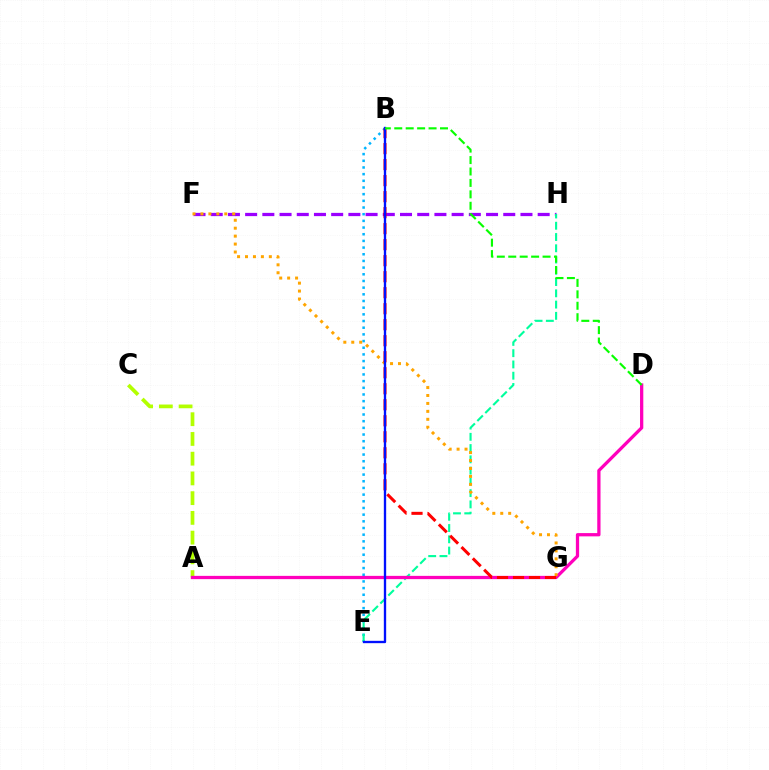{('F', 'H'): [{'color': '#9b00ff', 'line_style': 'dashed', 'thickness': 2.34}], ('A', 'C'): [{'color': '#b3ff00', 'line_style': 'dashed', 'thickness': 2.68}], ('B', 'E'): [{'color': '#00b5ff', 'line_style': 'dotted', 'thickness': 1.81}, {'color': '#0010ff', 'line_style': 'solid', 'thickness': 1.68}], ('E', 'H'): [{'color': '#00ff9d', 'line_style': 'dashed', 'thickness': 1.53}], ('A', 'D'): [{'color': '#ff00bd', 'line_style': 'solid', 'thickness': 2.35}], ('F', 'G'): [{'color': '#ffa500', 'line_style': 'dotted', 'thickness': 2.16}], ('B', 'G'): [{'color': '#ff0000', 'line_style': 'dashed', 'thickness': 2.17}], ('B', 'D'): [{'color': '#08ff00', 'line_style': 'dashed', 'thickness': 1.55}]}